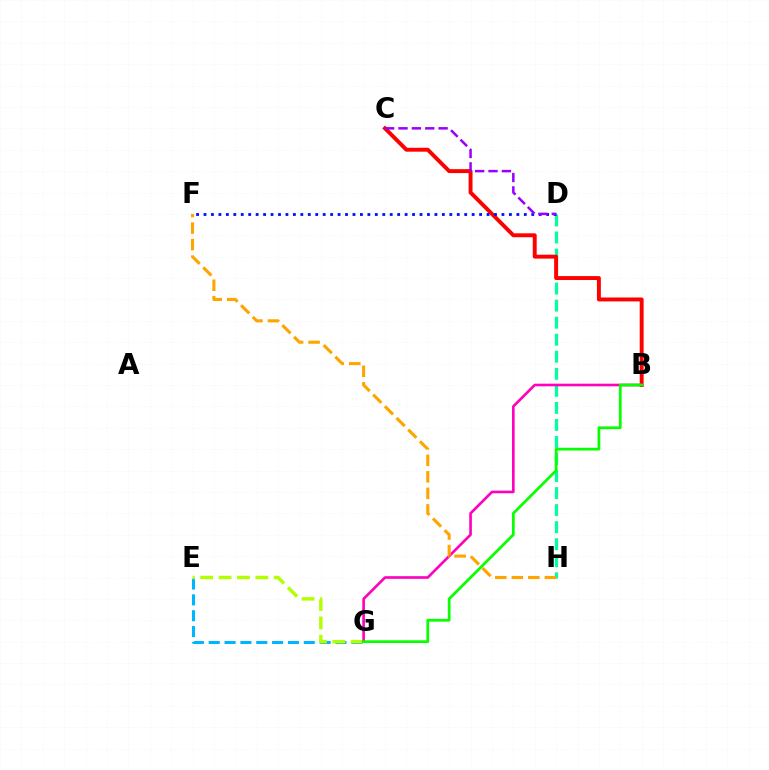{('E', 'G'): [{'color': '#00b5ff', 'line_style': 'dashed', 'thickness': 2.15}, {'color': '#b3ff00', 'line_style': 'dashed', 'thickness': 2.5}], ('D', 'H'): [{'color': '#00ff9d', 'line_style': 'dashed', 'thickness': 2.31}], ('B', 'C'): [{'color': '#ff0000', 'line_style': 'solid', 'thickness': 2.83}], ('D', 'F'): [{'color': '#0010ff', 'line_style': 'dotted', 'thickness': 2.02}], ('B', 'G'): [{'color': '#ff00bd', 'line_style': 'solid', 'thickness': 1.9}, {'color': '#08ff00', 'line_style': 'solid', 'thickness': 1.97}], ('F', 'H'): [{'color': '#ffa500', 'line_style': 'dashed', 'thickness': 2.24}], ('C', 'D'): [{'color': '#9b00ff', 'line_style': 'dashed', 'thickness': 1.82}]}